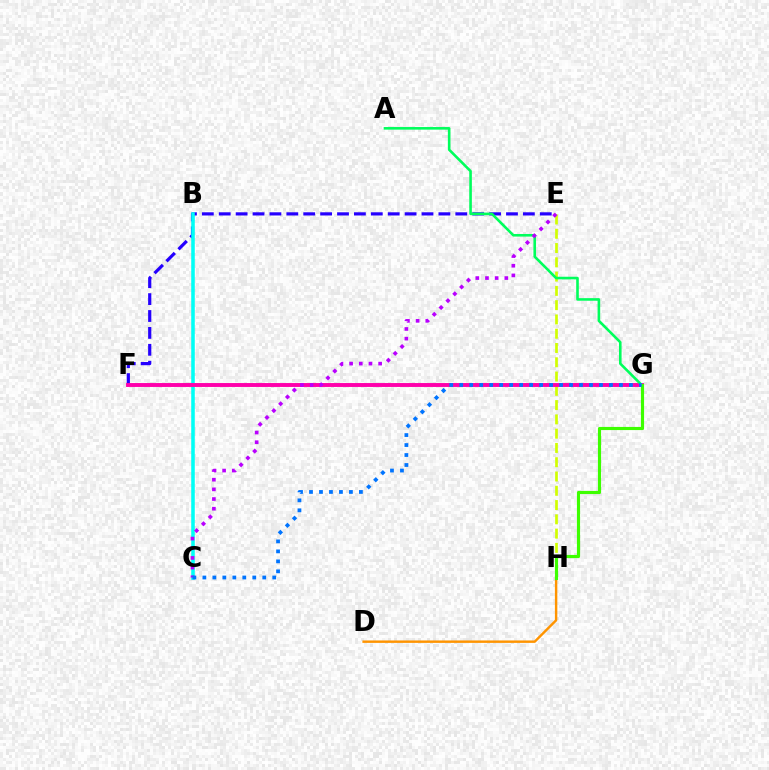{('E', 'F'): [{'color': '#2500ff', 'line_style': 'dashed', 'thickness': 2.3}], ('B', 'C'): [{'color': '#00fff6', 'line_style': 'solid', 'thickness': 2.56}], ('E', 'H'): [{'color': '#d1ff00', 'line_style': 'dashed', 'thickness': 1.94}], ('F', 'G'): [{'color': '#ff0000', 'line_style': 'dashed', 'thickness': 1.7}, {'color': '#ff00ac', 'line_style': 'solid', 'thickness': 2.8}], ('D', 'H'): [{'color': '#ff9400', 'line_style': 'solid', 'thickness': 1.75}], ('A', 'G'): [{'color': '#00ff5c', 'line_style': 'solid', 'thickness': 1.88}], ('G', 'H'): [{'color': '#3dff00', 'line_style': 'solid', 'thickness': 2.26}], ('C', 'E'): [{'color': '#b900ff', 'line_style': 'dotted', 'thickness': 2.63}], ('C', 'G'): [{'color': '#0074ff', 'line_style': 'dotted', 'thickness': 2.71}]}